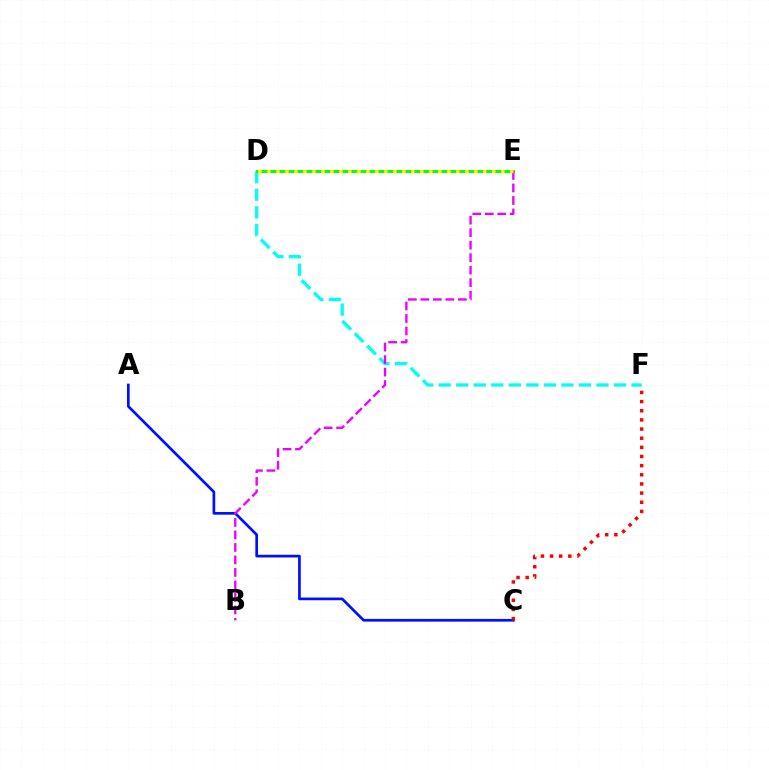{('A', 'C'): [{'color': '#0010ff', 'line_style': 'solid', 'thickness': 1.94}], ('D', 'F'): [{'color': '#00fff6', 'line_style': 'dashed', 'thickness': 2.38}], ('D', 'E'): [{'color': '#08ff00', 'line_style': 'solid', 'thickness': 2.12}, {'color': '#fcf500', 'line_style': 'dotted', 'thickness': 2.44}], ('B', 'E'): [{'color': '#ee00ff', 'line_style': 'dashed', 'thickness': 1.7}], ('C', 'F'): [{'color': '#ff0000', 'line_style': 'dotted', 'thickness': 2.49}]}